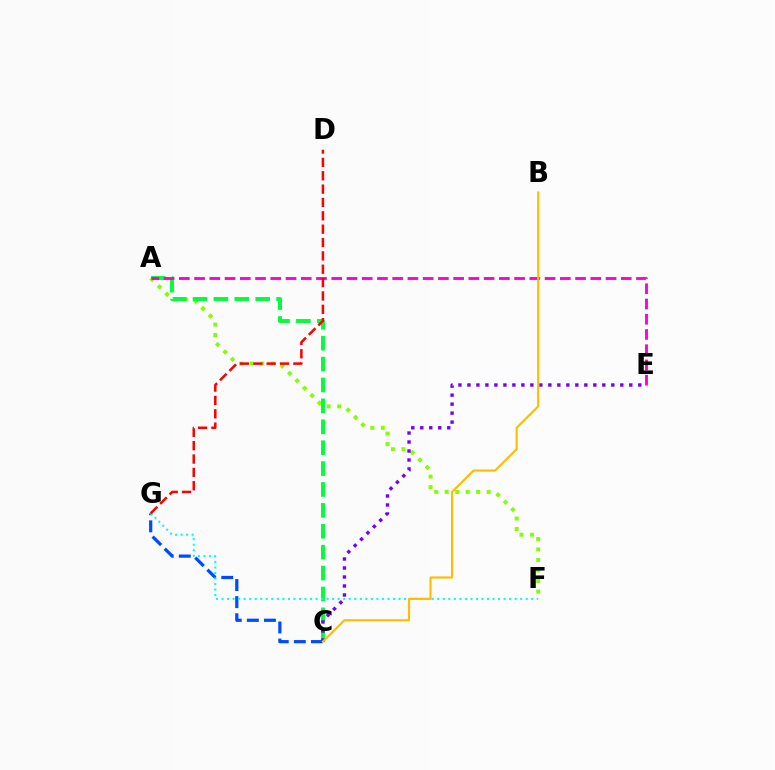{('A', 'F'): [{'color': '#84ff00', 'line_style': 'dotted', 'thickness': 2.85}], ('A', 'C'): [{'color': '#00ff39', 'line_style': 'dashed', 'thickness': 2.84}], ('A', 'E'): [{'color': '#ff00cf', 'line_style': 'dashed', 'thickness': 2.07}], ('C', 'E'): [{'color': '#7200ff', 'line_style': 'dotted', 'thickness': 2.44}], ('C', 'G'): [{'color': '#004bff', 'line_style': 'dashed', 'thickness': 2.32}], ('F', 'G'): [{'color': '#00fff6', 'line_style': 'dotted', 'thickness': 1.5}], ('D', 'G'): [{'color': '#ff0000', 'line_style': 'dashed', 'thickness': 1.81}], ('B', 'C'): [{'color': '#ffbd00', 'line_style': 'solid', 'thickness': 1.55}]}